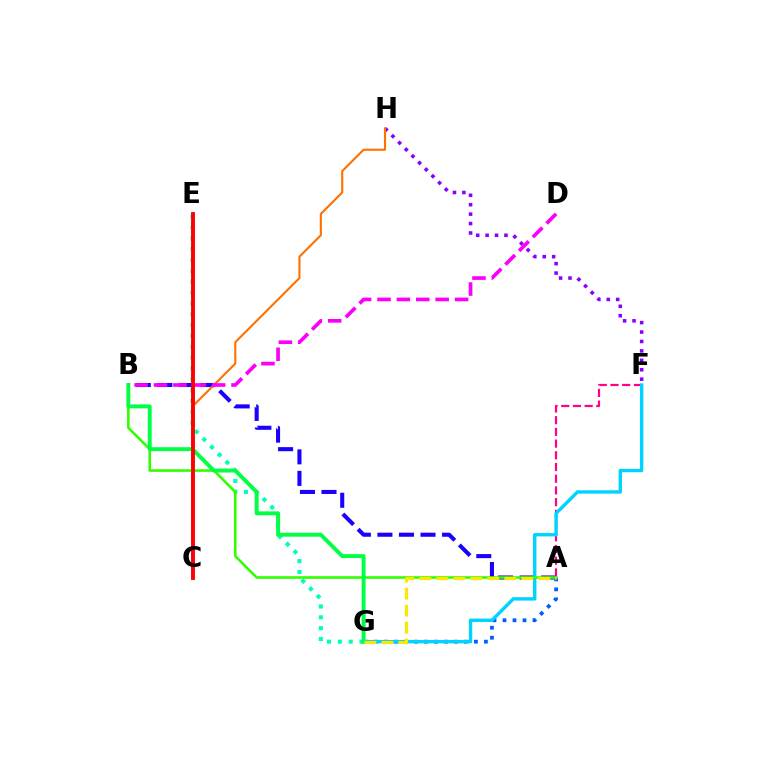{('A', 'B'): [{'color': '#1900ff', 'line_style': 'dashed', 'thickness': 2.93}, {'color': '#31ff00', 'line_style': 'solid', 'thickness': 1.87}], ('A', 'G'): [{'color': '#005dff', 'line_style': 'dotted', 'thickness': 2.72}, {'color': '#ffe600', 'line_style': 'dashed', 'thickness': 2.31}], ('A', 'F'): [{'color': '#ff0088', 'line_style': 'dashed', 'thickness': 1.59}], ('E', 'G'): [{'color': '#00ffbb', 'line_style': 'dotted', 'thickness': 2.95}], ('F', 'G'): [{'color': '#00d3ff', 'line_style': 'solid', 'thickness': 2.43}], ('F', 'H'): [{'color': '#8a00ff', 'line_style': 'dotted', 'thickness': 2.56}], ('C', 'H'): [{'color': '#ff7000', 'line_style': 'solid', 'thickness': 1.51}], ('B', 'G'): [{'color': '#00ff45', 'line_style': 'solid', 'thickness': 2.82}], ('B', 'D'): [{'color': '#fa00f9', 'line_style': 'dashed', 'thickness': 2.63}], ('C', 'E'): [{'color': '#a2ff00', 'line_style': 'solid', 'thickness': 1.58}, {'color': '#ff0000', 'line_style': 'solid', 'thickness': 2.8}]}